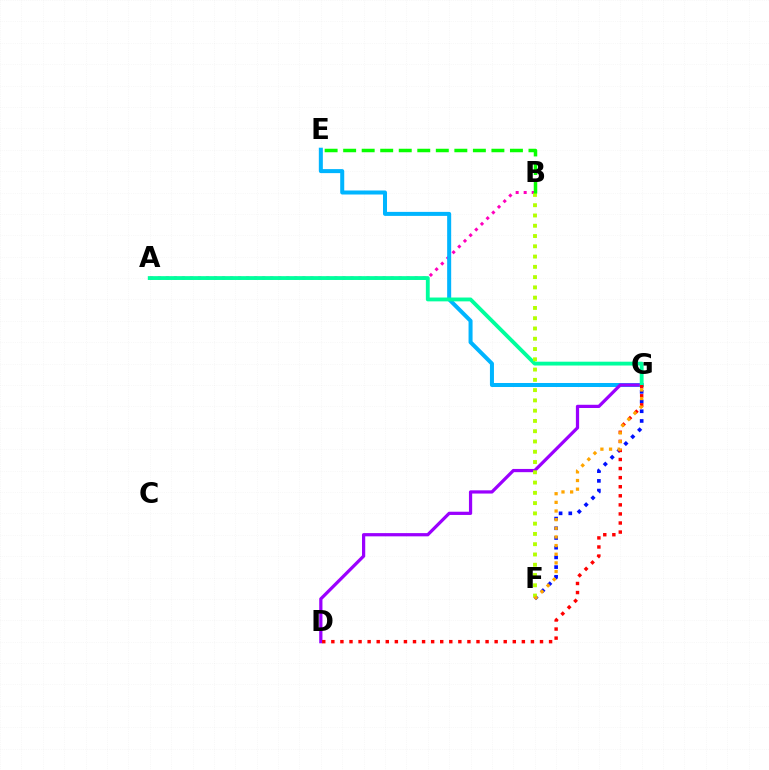{('A', 'B'): [{'color': '#ff00bd', 'line_style': 'dotted', 'thickness': 2.18}], ('E', 'G'): [{'color': '#00b5ff', 'line_style': 'solid', 'thickness': 2.89}], ('F', 'G'): [{'color': '#0010ff', 'line_style': 'dotted', 'thickness': 2.64}, {'color': '#ffa500', 'line_style': 'dotted', 'thickness': 2.35}], ('D', 'G'): [{'color': '#9b00ff', 'line_style': 'solid', 'thickness': 2.33}, {'color': '#ff0000', 'line_style': 'dotted', 'thickness': 2.46}], ('A', 'G'): [{'color': '#00ff9d', 'line_style': 'solid', 'thickness': 2.76}], ('B', 'F'): [{'color': '#b3ff00', 'line_style': 'dotted', 'thickness': 2.79}], ('B', 'E'): [{'color': '#08ff00', 'line_style': 'dashed', 'thickness': 2.52}]}